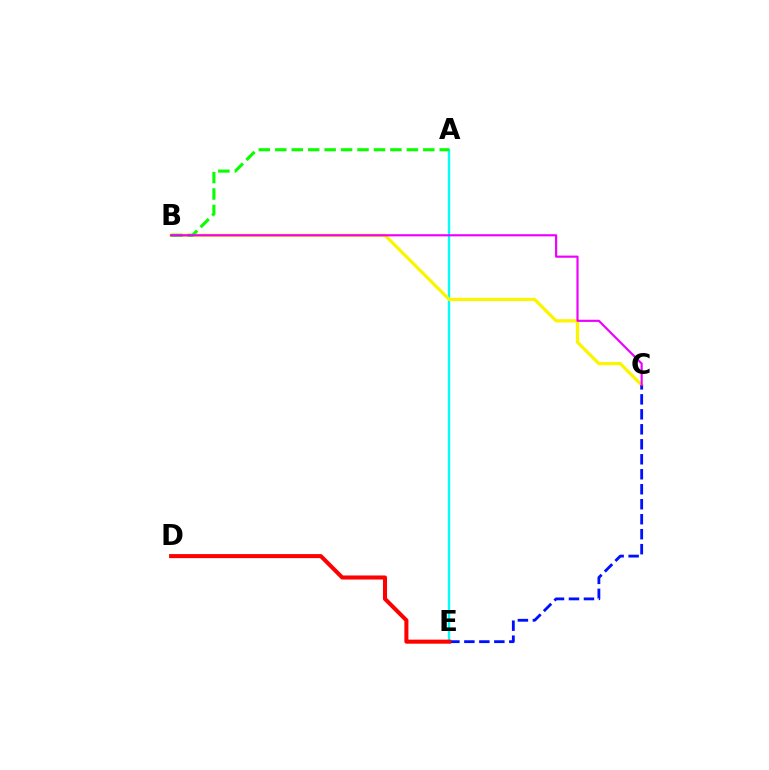{('A', 'E'): [{'color': '#00fff6', 'line_style': 'solid', 'thickness': 1.7}], ('B', 'C'): [{'color': '#fcf500', 'line_style': 'solid', 'thickness': 2.35}, {'color': '#ee00ff', 'line_style': 'solid', 'thickness': 1.56}], ('C', 'E'): [{'color': '#0010ff', 'line_style': 'dashed', 'thickness': 2.04}], ('A', 'B'): [{'color': '#08ff00', 'line_style': 'dashed', 'thickness': 2.23}], ('D', 'E'): [{'color': '#ff0000', 'line_style': 'solid', 'thickness': 2.92}]}